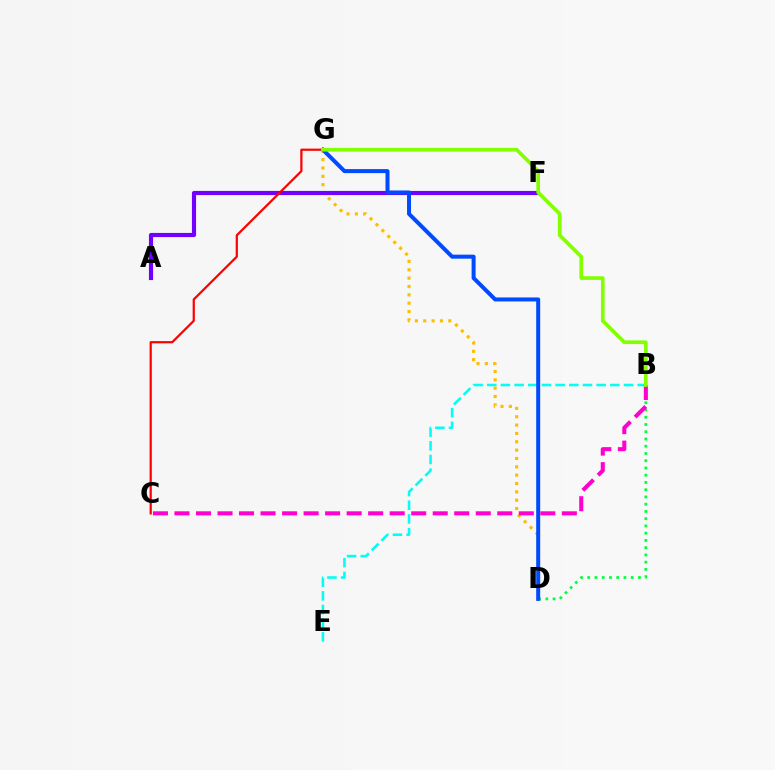{('B', 'E'): [{'color': '#00fff6', 'line_style': 'dashed', 'thickness': 1.86}], ('D', 'G'): [{'color': '#ffbd00', 'line_style': 'dotted', 'thickness': 2.27}, {'color': '#004bff', 'line_style': 'solid', 'thickness': 2.88}], ('B', 'D'): [{'color': '#00ff39', 'line_style': 'dotted', 'thickness': 1.97}], ('A', 'F'): [{'color': '#7200ff', 'line_style': 'solid', 'thickness': 2.99}], ('C', 'G'): [{'color': '#ff0000', 'line_style': 'solid', 'thickness': 1.59}], ('B', 'C'): [{'color': '#ff00cf', 'line_style': 'dashed', 'thickness': 2.92}], ('B', 'G'): [{'color': '#84ff00', 'line_style': 'solid', 'thickness': 2.65}]}